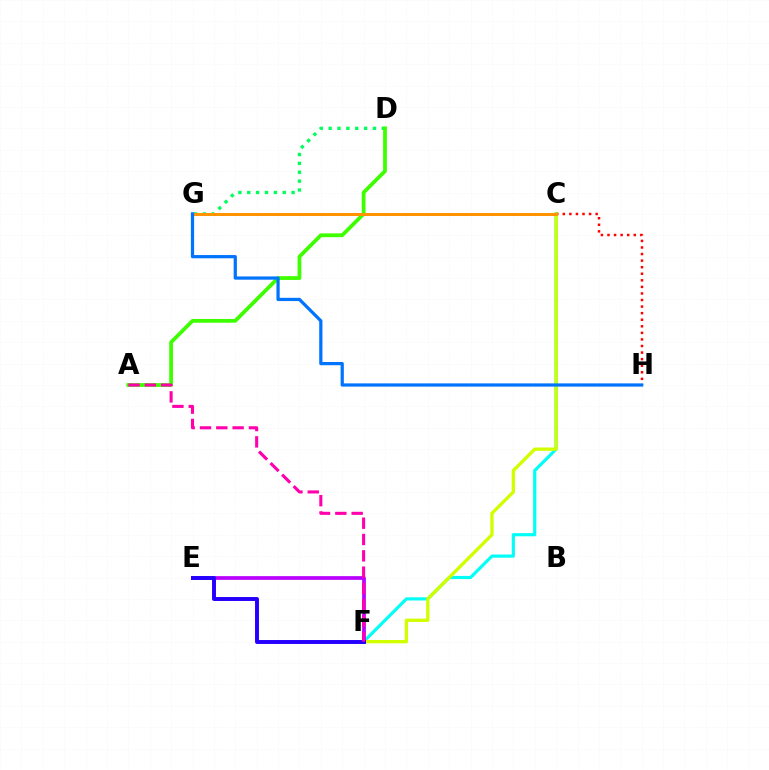{('D', 'G'): [{'color': '#00ff5c', 'line_style': 'dotted', 'thickness': 2.41}], ('A', 'D'): [{'color': '#3dff00', 'line_style': 'solid', 'thickness': 2.71}], ('C', 'F'): [{'color': '#00fff6', 'line_style': 'solid', 'thickness': 2.27}, {'color': '#d1ff00', 'line_style': 'solid', 'thickness': 2.4}], ('C', 'H'): [{'color': '#ff0000', 'line_style': 'dotted', 'thickness': 1.78}], ('E', 'F'): [{'color': '#b900ff', 'line_style': 'solid', 'thickness': 2.68}, {'color': '#2500ff', 'line_style': 'solid', 'thickness': 2.84}], ('C', 'G'): [{'color': '#ff9400', 'line_style': 'solid', 'thickness': 2.17}], ('G', 'H'): [{'color': '#0074ff', 'line_style': 'solid', 'thickness': 2.33}], ('A', 'F'): [{'color': '#ff00ac', 'line_style': 'dashed', 'thickness': 2.22}]}